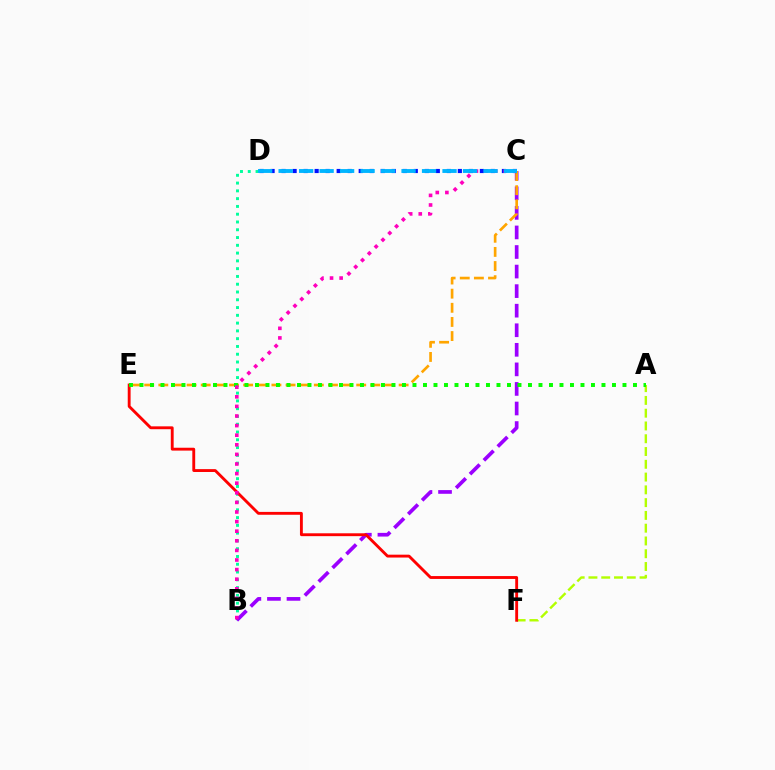{('B', 'D'): [{'color': '#00ff9d', 'line_style': 'dotted', 'thickness': 2.11}], ('B', 'C'): [{'color': '#9b00ff', 'line_style': 'dashed', 'thickness': 2.66}, {'color': '#ff00bd', 'line_style': 'dotted', 'thickness': 2.61}], ('C', 'E'): [{'color': '#ffa500', 'line_style': 'dashed', 'thickness': 1.92}], ('C', 'D'): [{'color': '#0010ff', 'line_style': 'dotted', 'thickness': 2.99}, {'color': '#00b5ff', 'line_style': 'dashed', 'thickness': 2.78}], ('A', 'F'): [{'color': '#b3ff00', 'line_style': 'dashed', 'thickness': 1.74}], ('E', 'F'): [{'color': '#ff0000', 'line_style': 'solid', 'thickness': 2.07}], ('A', 'E'): [{'color': '#08ff00', 'line_style': 'dotted', 'thickness': 2.85}]}